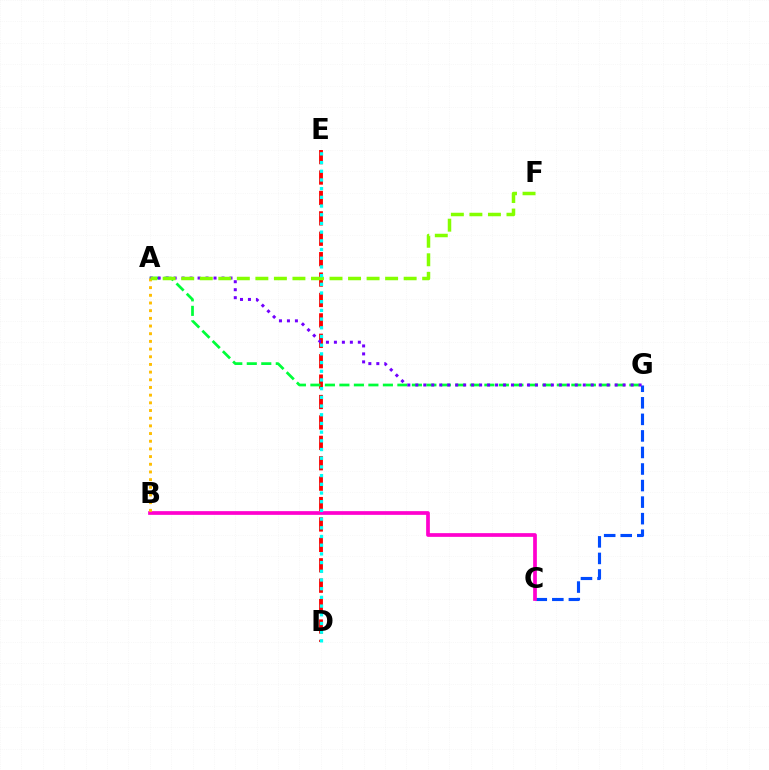{('C', 'G'): [{'color': '#004bff', 'line_style': 'dashed', 'thickness': 2.25}], ('B', 'C'): [{'color': '#ff00cf', 'line_style': 'solid', 'thickness': 2.67}], ('D', 'E'): [{'color': '#ff0000', 'line_style': 'dashed', 'thickness': 2.77}, {'color': '#00fff6', 'line_style': 'dotted', 'thickness': 2.36}], ('A', 'G'): [{'color': '#00ff39', 'line_style': 'dashed', 'thickness': 1.97}, {'color': '#7200ff', 'line_style': 'dotted', 'thickness': 2.17}], ('A', 'B'): [{'color': '#ffbd00', 'line_style': 'dotted', 'thickness': 2.09}], ('A', 'F'): [{'color': '#84ff00', 'line_style': 'dashed', 'thickness': 2.52}]}